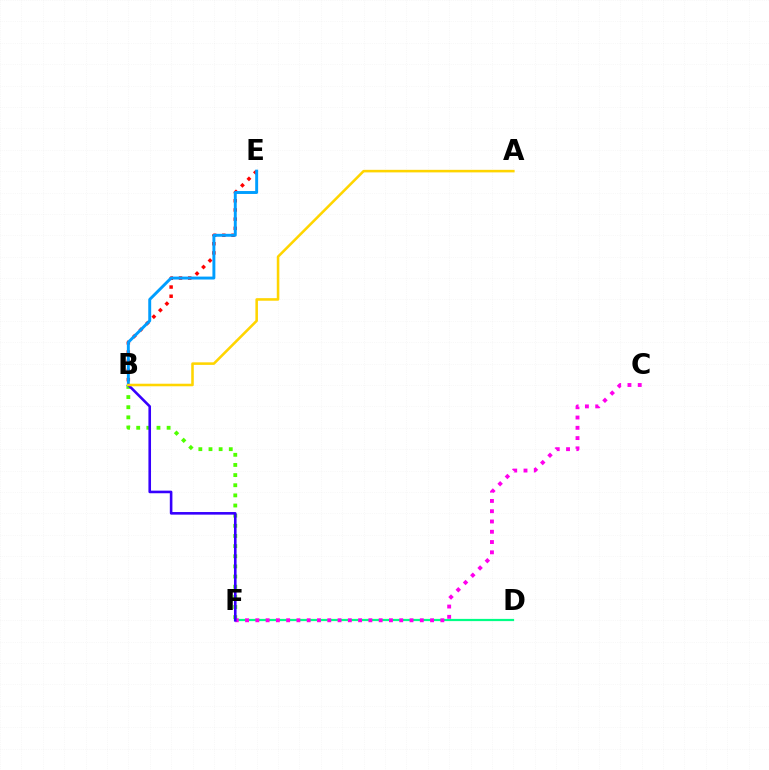{('B', 'E'): [{'color': '#ff0000', 'line_style': 'dotted', 'thickness': 2.5}, {'color': '#009eff', 'line_style': 'solid', 'thickness': 2.11}], ('B', 'F'): [{'color': '#4fff00', 'line_style': 'dotted', 'thickness': 2.76}, {'color': '#3700ff', 'line_style': 'solid', 'thickness': 1.87}], ('D', 'F'): [{'color': '#00ff86', 'line_style': 'solid', 'thickness': 1.6}], ('C', 'F'): [{'color': '#ff00ed', 'line_style': 'dotted', 'thickness': 2.79}], ('A', 'B'): [{'color': '#ffd500', 'line_style': 'solid', 'thickness': 1.84}]}